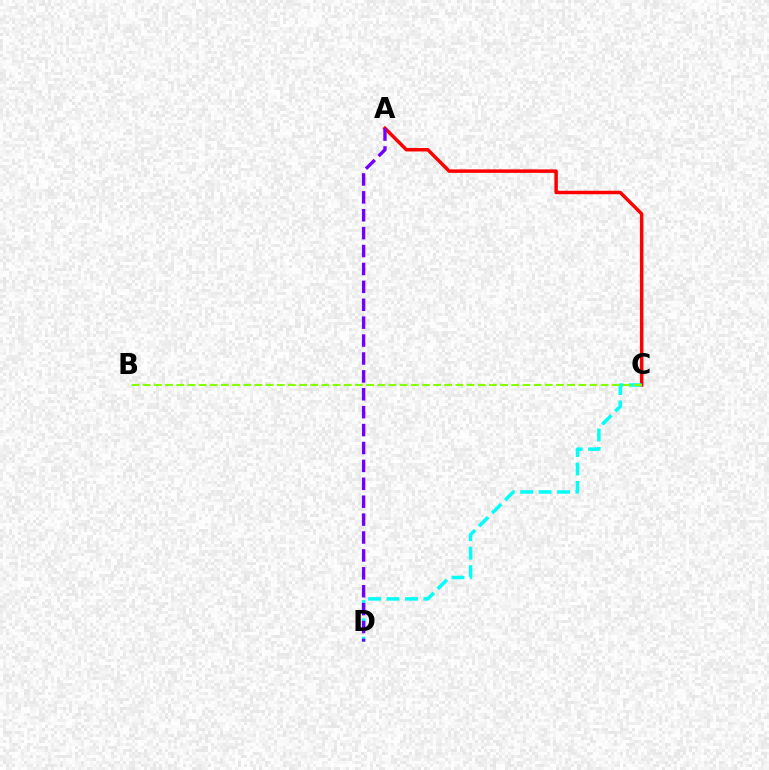{('A', 'C'): [{'color': '#ff0000', 'line_style': 'solid', 'thickness': 2.51}], ('C', 'D'): [{'color': '#00fff6', 'line_style': 'dashed', 'thickness': 2.51}], ('A', 'D'): [{'color': '#7200ff', 'line_style': 'dashed', 'thickness': 2.43}], ('B', 'C'): [{'color': '#84ff00', 'line_style': 'dashed', 'thickness': 1.52}]}